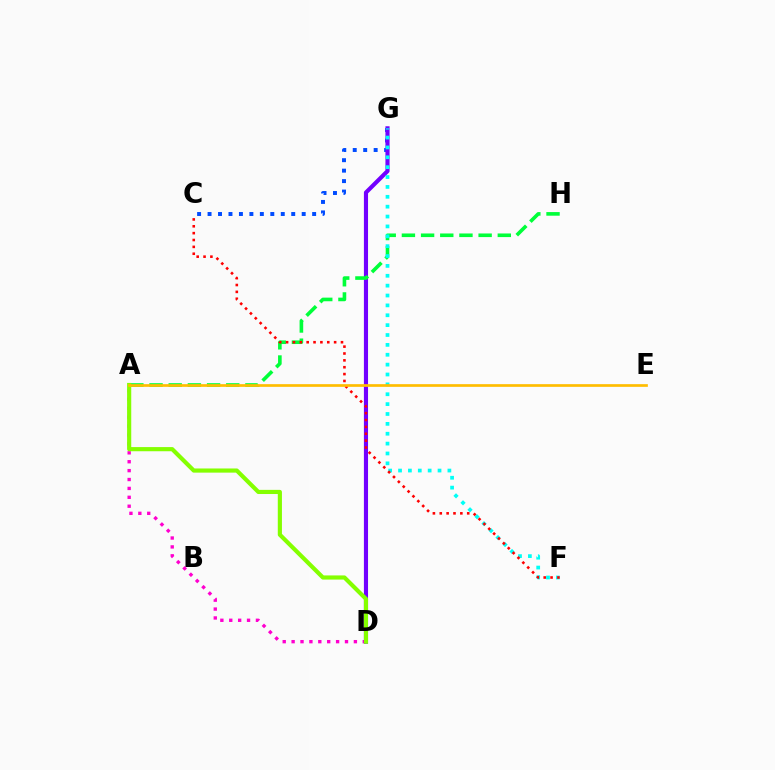{('C', 'G'): [{'color': '#004bff', 'line_style': 'dotted', 'thickness': 2.84}], ('A', 'D'): [{'color': '#ff00cf', 'line_style': 'dotted', 'thickness': 2.42}, {'color': '#84ff00', 'line_style': 'solid', 'thickness': 2.99}], ('D', 'G'): [{'color': '#7200ff', 'line_style': 'solid', 'thickness': 2.98}], ('A', 'H'): [{'color': '#00ff39', 'line_style': 'dashed', 'thickness': 2.61}], ('F', 'G'): [{'color': '#00fff6', 'line_style': 'dotted', 'thickness': 2.68}], ('C', 'F'): [{'color': '#ff0000', 'line_style': 'dotted', 'thickness': 1.86}], ('A', 'E'): [{'color': '#ffbd00', 'line_style': 'solid', 'thickness': 1.94}]}